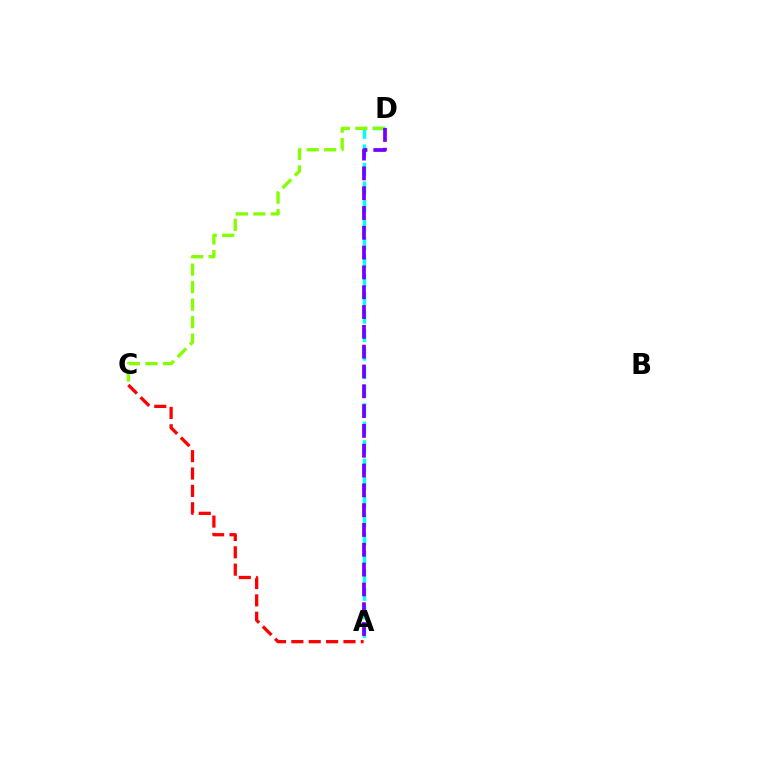{('A', 'D'): [{'color': '#00fff6', 'line_style': 'dashed', 'thickness': 2.51}, {'color': '#7200ff', 'line_style': 'dashed', 'thickness': 2.69}], ('C', 'D'): [{'color': '#84ff00', 'line_style': 'dashed', 'thickness': 2.38}], ('A', 'C'): [{'color': '#ff0000', 'line_style': 'dashed', 'thickness': 2.36}]}